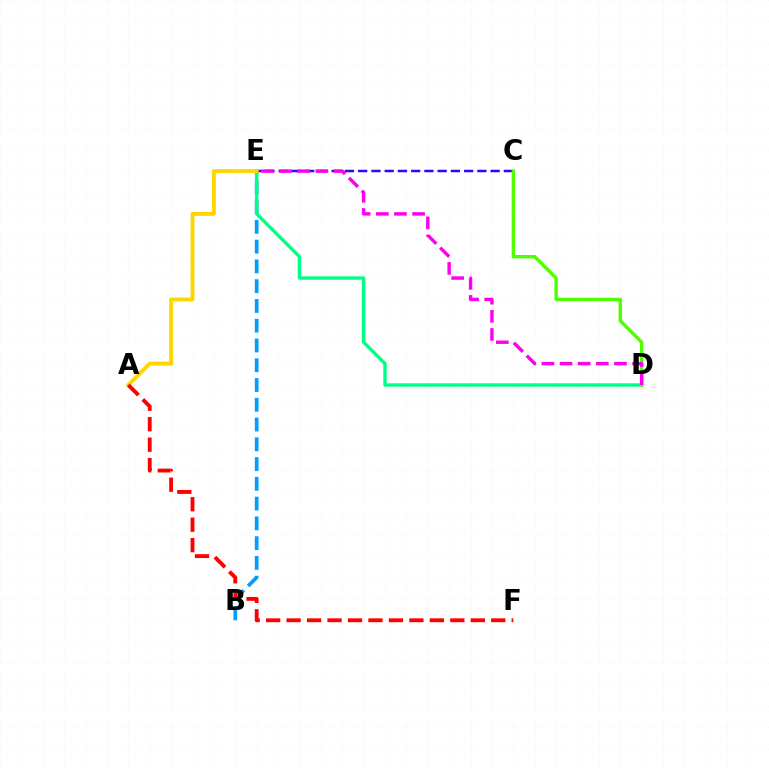{('B', 'E'): [{'color': '#009eff', 'line_style': 'dashed', 'thickness': 2.69}], ('C', 'E'): [{'color': '#3700ff', 'line_style': 'dashed', 'thickness': 1.8}], ('D', 'E'): [{'color': '#00ff86', 'line_style': 'solid', 'thickness': 2.45}, {'color': '#ff00ed', 'line_style': 'dashed', 'thickness': 2.46}], ('A', 'E'): [{'color': '#ffd500', 'line_style': 'solid', 'thickness': 2.78}], ('C', 'D'): [{'color': '#4fff00', 'line_style': 'solid', 'thickness': 2.45}], ('A', 'F'): [{'color': '#ff0000', 'line_style': 'dashed', 'thickness': 2.78}]}